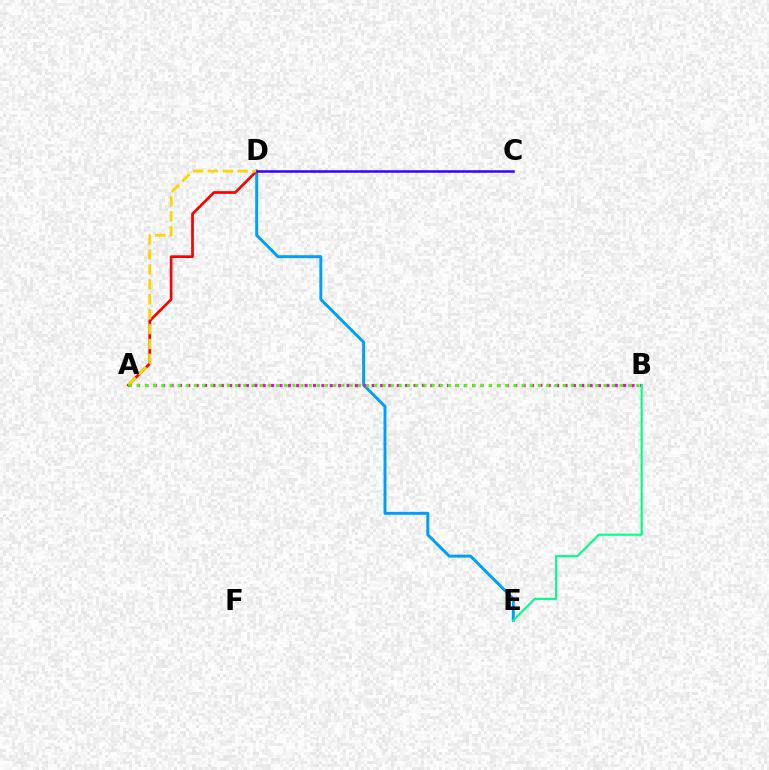{('D', 'E'): [{'color': '#009eff', 'line_style': 'solid', 'thickness': 2.12}], ('A', 'B'): [{'color': '#ff00ed', 'line_style': 'dotted', 'thickness': 2.28}, {'color': '#4fff00', 'line_style': 'dotted', 'thickness': 2.22}], ('A', 'D'): [{'color': '#ff0000', 'line_style': 'solid', 'thickness': 1.95}, {'color': '#ffd500', 'line_style': 'dashed', 'thickness': 2.02}], ('B', 'E'): [{'color': '#00ff86', 'line_style': 'solid', 'thickness': 1.52}], ('C', 'D'): [{'color': '#3700ff', 'line_style': 'solid', 'thickness': 1.8}]}